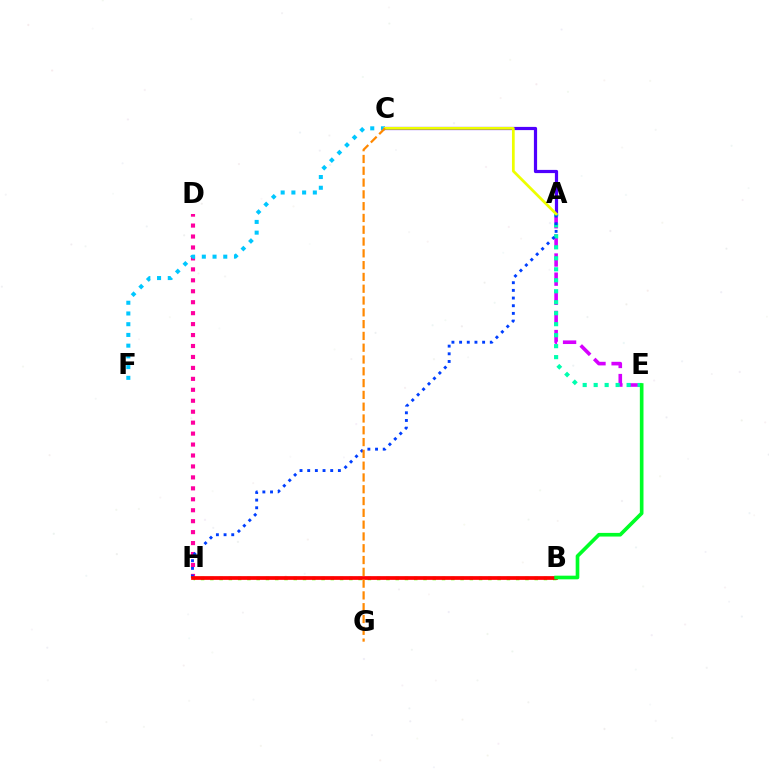{('D', 'H'): [{'color': '#ff00a0', 'line_style': 'dotted', 'thickness': 2.97}], ('C', 'F'): [{'color': '#00c7ff', 'line_style': 'dotted', 'thickness': 2.91}], ('A', 'C'): [{'color': '#4f00ff', 'line_style': 'solid', 'thickness': 2.31}, {'color': '#eeff00', 'line_style': 'solid', 'thickness': 1.97}], ('B', 'H'): [{'color': '#66ff00', 'line_style': 'dotted', 'thickness': 2.52}, {'color': '#ff0000', 'line_style': 'solid', 'thickness': 2.69}], ('A', 'E'): [{'color': '#d600ff', 'line_style': 'dashed', 'thickness': 2.6}, {'color': '#00ffaf', 'line_style': 'dotted', 'thickness': 2.98}], ('A', 'H'): [{'color': '#003fff', 'line_style': 'dotted', 'thickness': 2.08}], ('B', 'E'): [{'color': '#00ff27', 'line_style': 'solid', 'thickness': 2.63}], ('C', 'G'): [{'color': '#ff8800', 'line_style': 'dashed', 'thickness': 1.6}]}